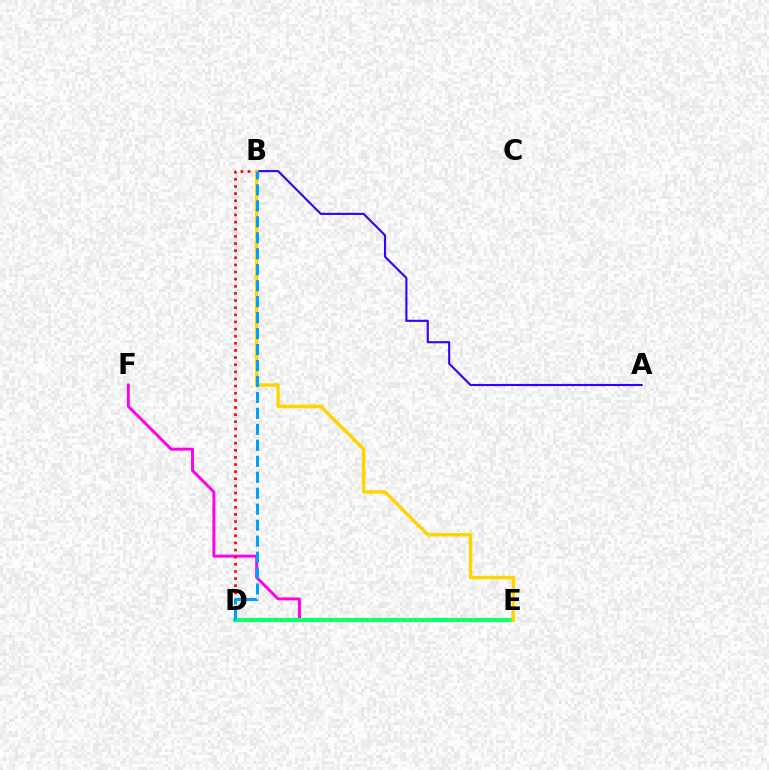{('E', 'F'): [{'color': '#ff00ed', 'line_style': 'solid', 'thickness': 2.12}], ('D', 'E'): [{'color': '#00ff86', 'line_style': 'solid', 'thickness': 2.98}, {'color': '#4fff00', 'line_style': 'dotted', 'thickness': 1.65}], ('B', 'D'): [{'color': '#ff0000', 'line_style': 'dotted', 'thickness': 1.94}, {'color': '#009eff', 'line_style': 'dashed', 'thickness': 2.17}], ('A', 'B'): [{'color': '#3700ff', 'line_style': 'solid', 'thickness': 1.53}], ('B', 'E'): [{'color': '#ffd500', 'line_style': 'solid', 'thickness': 2.44}]}